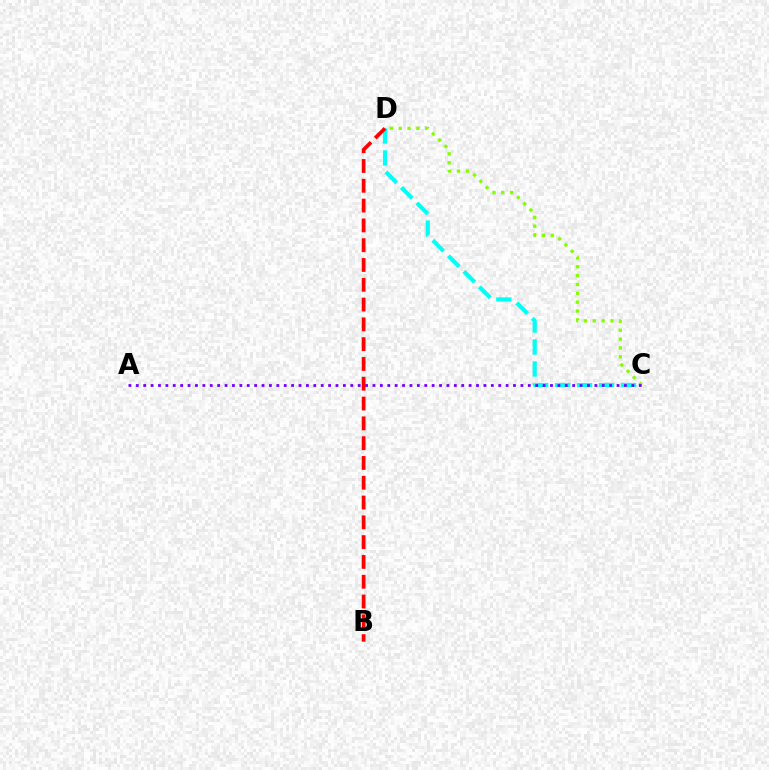{('C', 'D'): [{'color': '#84ff00', 'line_style': 'dotted', 'thickness': 2.41}, {'color': '#00fff6', 'line_style': 'dashed', 'thickness': 2.98}], ('B', 'D'): [{'color': '#ff0000', 'line_style': 'dashed', 'thickness': 2.69}], ('A', 'C'): [{'color': '#7200ff', 'line_style': 'dotted', 'thickness': 2.01}]}